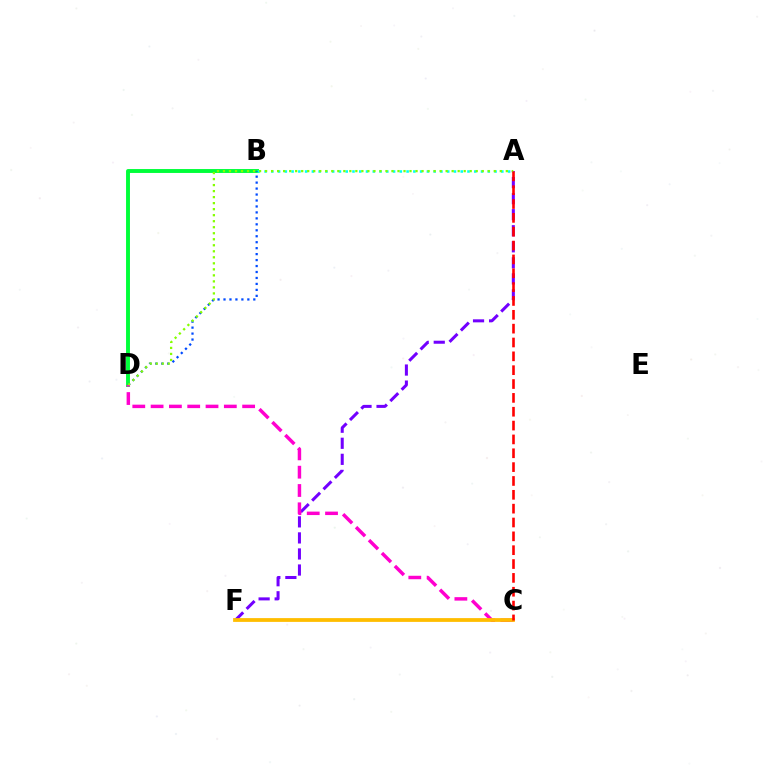{('A', 'F'): [{'color': '#7200ff', 'line_style': 'dashed', 'thickness': 2.18}], ('B', 'D'): [{'color': '#00ff39', 'line_style': 'solid', 'thickness': 2.81}, {'color': '#004bff', 'line_style': 'dotted', 'thickness': 1.62}], ('A', 'B'): [{'color': '#00fff6', 'line_style': 'dotted', 'thickness': 1.84}], ('C', 'D'): [{'color': '#ff00cf', 'line_style': 'dashed', 'thickness': 2.49}], ('A', 'D'): [{'color': '#84ff00', 'line_style': 'dotted', 'thickness': 1.64}], ('C', 'F'): [{'color': '#ffbd00', 'line_style': 'solid', 'thickness': 2.72}], ('A', 'C'): [{'color': '#ff0000', 'line_style': 'dashed', 'thickness': 1.88}]}